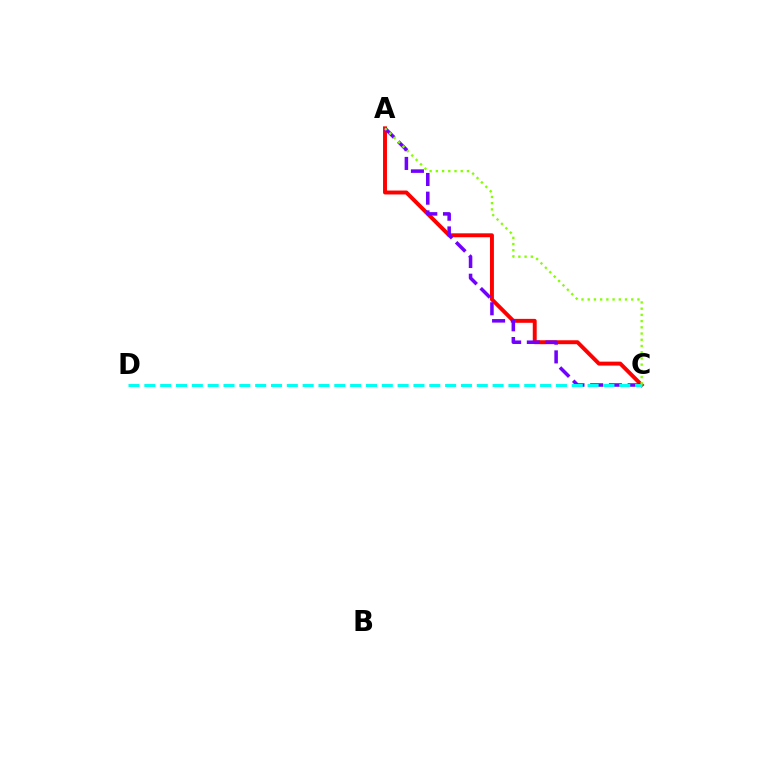{('A', 'C'): [{'color': '#ff0000', 'line_style': 'solid', 'thickness': 2.83}, {'color': '#7200ff', 'line_style': 'dashed', 'thickness': 2.54}, {'color': '#84ff00', 'line_style': 'dotted', 'thickness': 1.69}], ('C', 'D'): [{'color': '#00fff6', 'line_style': 'dashed', 'thickness': 2.15}]}